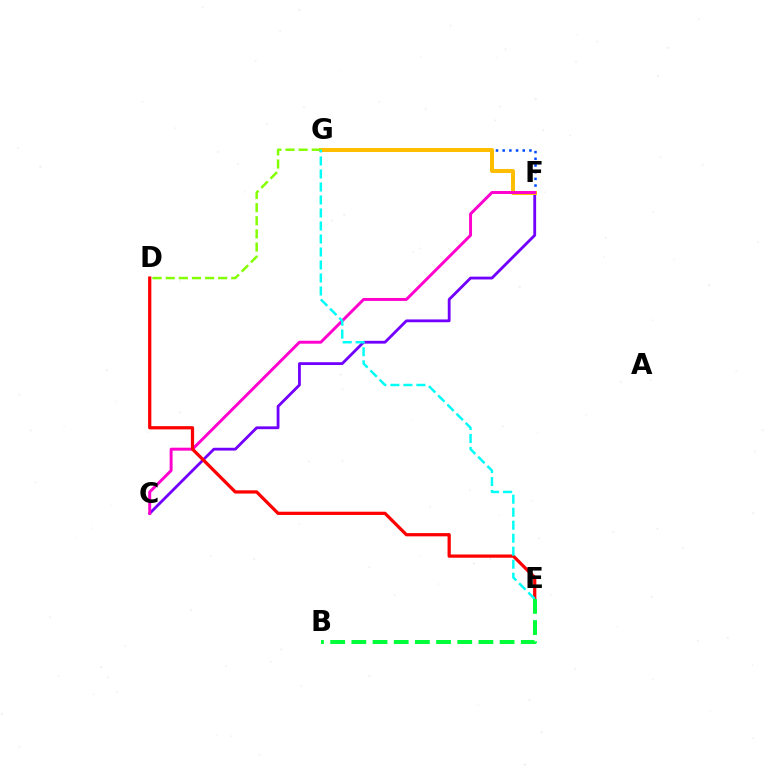{('F', 'G'): [{'color': '#004bff', 'line_style': 'dotted', 'thickness': 1.82}, {'color': '#ffbd00', 'line_style': 'solid', 'thickness': 2.88}], ('C', 'F'): [{'color': '#7200ff', 'line_style': 'solid', 'thickness': 2.02}, {'color': '#ff00cf', 'line_style': 'solid', 'thickness': 2.12}], ('D', 'E'): [{'color': '#ff0000', 'line_style': 'solid', 'thickness': 2.33}], ('D', 'G'): [{'color': '#84ff00', 'line_style': 'dashed', 'thickness': 1.78}], ('E', 'G'): [{'color': '#00fff6', 'line_style': 'dashed', 'thickness': 1.77}], ('B', 'E'): [{'color': '#00ff39', 'line_style': 'dashed', 'thickness': 2.88}]}